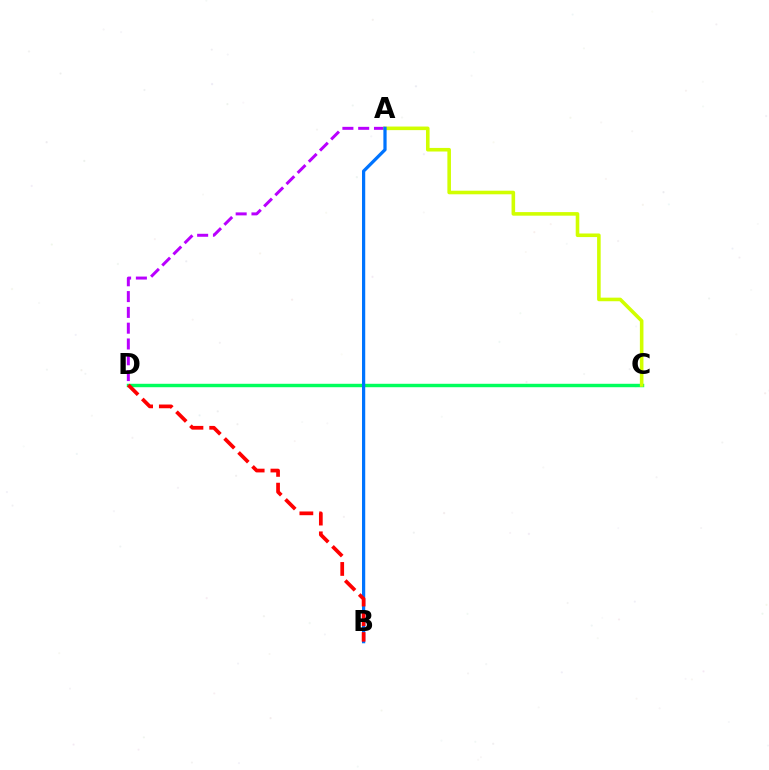{('A', 'D'): [{'color': '#b900ff', 'line_style': 'dashed', 'thickness': 2.15}], ('C', 'D'): [{'color': '#00ff5c', 'line_style': 'solid', 'thickness': 2.47}], ('A', 'C'): [{'color': '#d1ff00', 'line_style': 'solid', 'thickness': 2.58}], ('A', 'B'): [{'color': '#0074ff', 'line_style': 'solid', 'thickness': 2.33}], ('B', 'D'): [{'color': '#ff0000', 'line_style': 'dashed', 'thickness': 2.68}]}